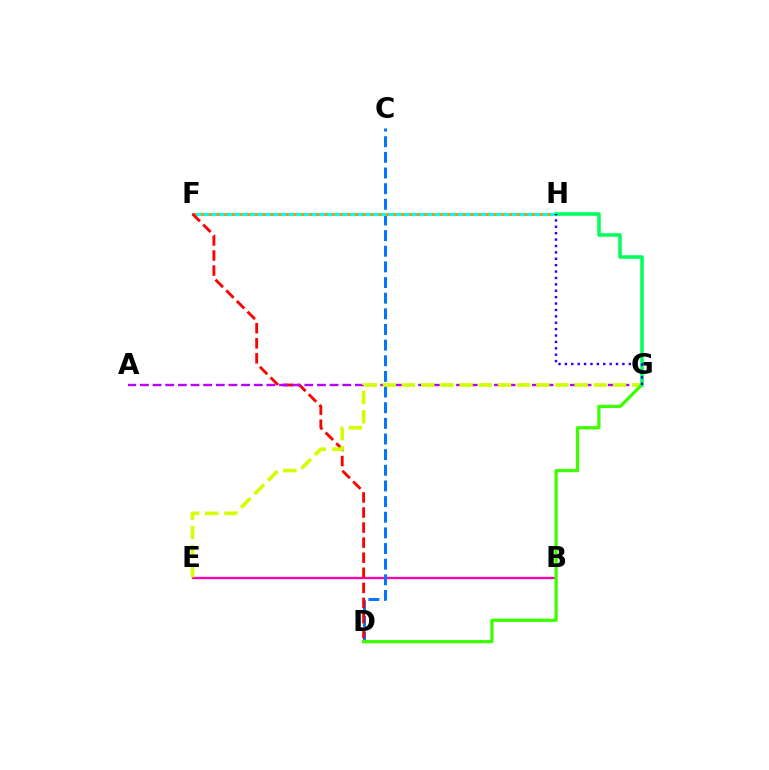{('B', 'E'): [{'color': '#ff00ac', 'line_style': 'solid', 'thickness': 1.66}], ('C', 'D'): [{'color': '#0074ff', 'line_style': 'dashed', 'thickness': 2.13}], ('F', 'H'): [{'color': '#00fff6', 'line_style': 'solid', 'thickness': 2.28}, {'color': '#ff9400', 'line_style': 'dotted', 'thickness': 2.09}], ('D', 'F'): [{'color': '#ff0000', 'line_style': 'dashed', 'thickness': 2.05}], ('A', 'G'): [{'color': '#b900ff', 'line_style': 'dashed', 'thickness': 1.72}], ('E', 'G'): [{'color': '#d1ff00', 'line_style': 'dashed', 'thickness': 2.6}], ('D', 'G'): [{'color': '#3dff00', 'line_style': 'solid', 'thickness': 2.35}], ('G', 'H'): [{'color': '#00ff5c', 'line_style': 'solid', 'thickness': 2.55}, {'color': '#2500ff', 'line_style': 'dotted', 'thickness': 1.74}]}